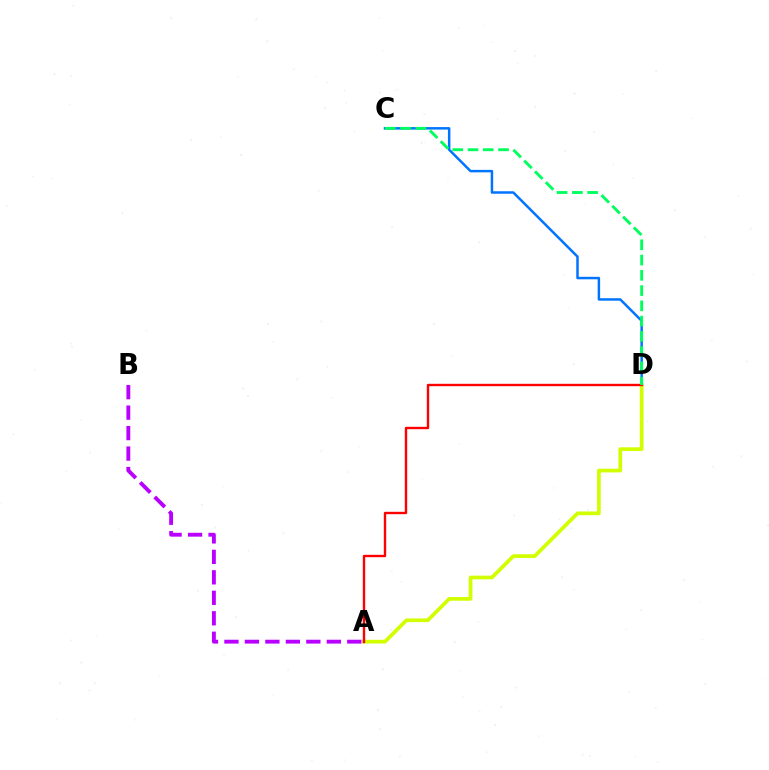{('C', 'D'): [{'color': '#0074ff', 'line_style': 'solid', 'thickness': 1.79}, {'color': '#00ff5c', 'line_style': 'dashed', 'thickness': 2.07}], ('A', 'D'): [{'color': '#d1ff00', 'line_style': 'solid', 'thickness': 2.67}, {'color': '#ff0000', 'line_style': 'solid', 'thickness': 1.71}], ('A', 'B'): [{'color': '#b900ff', 'line_style': 'dashed', 'thickness': 2.78}]}